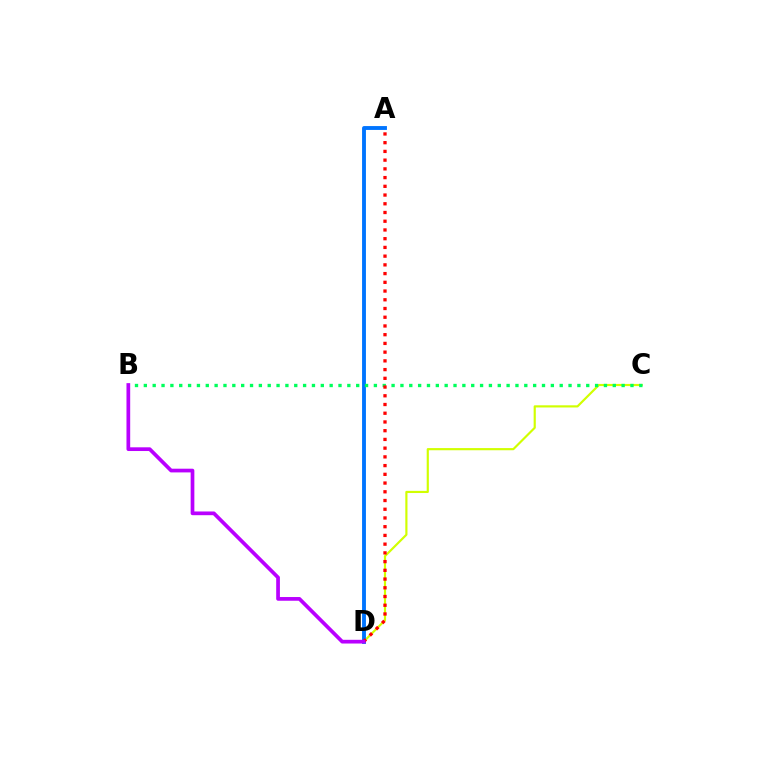{('C', 'D'): [{'color': '#d1ff00', 'line_style': 'solid', 'thickness': 1.56}], ('A', 'D'): [{'color': '#0074ff', 'line_style': 'solid', 'thickness': 2.78}, {'color': '#ff0000', 'line_style': 'dotted', 'thickness': 2.37}], ('B', 'C'): [{'color': '#00ff5c', 'line_style': 'dotted', 'thickness': 2.4}], ('B', 'D'): [{'color': '#b900ff', 'line_style': 'solid', 'thickness': 2.67}]}